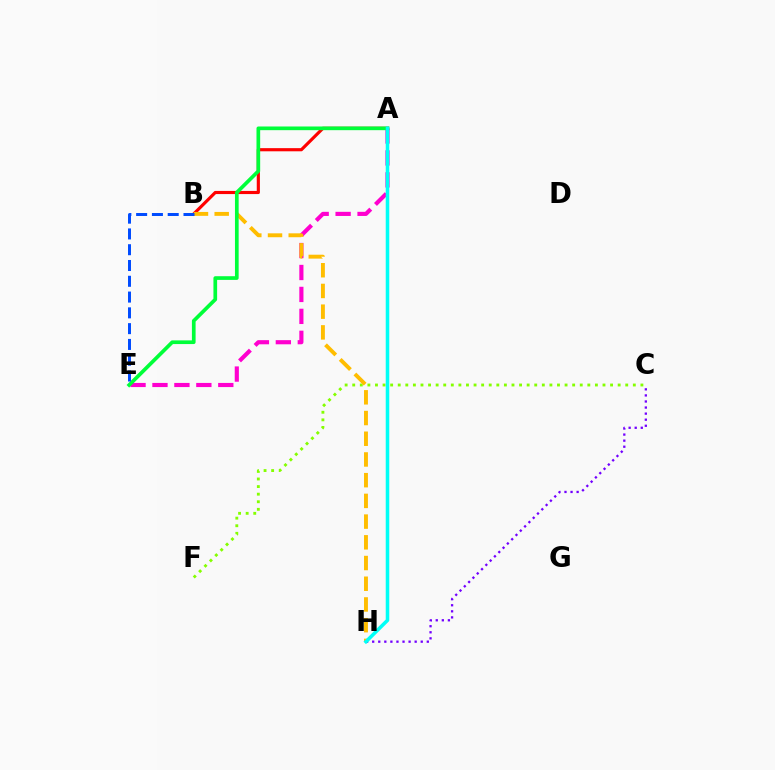{('A', 'E'): [{'color': '#ff00cf', 'line_style': 'dashed', 'thickness': 2.98}, {'color': '#00ff39', 'line_style': 'solid', 'thickness': 2.65}], ('C', 'H'): [{'color': '#7200ff', 'line_style': 'dotted', 'thickness': 1.65}], ('C', 'F'): [{'color': '#84ff00', 'line_style': 'dotted', 'thickness': 2.06}], ('A', 'B'): [{'color': '#ff0000', 'line_style': 'solid', 'thickness': 2.27}], ('B', 'H'): [{'color': '#ffbd00', 'line_style': 'dashed', 'thickness': 2.81}], ('B', 'E'): [{'color': '#004bff', 'line_style': 'dashed', 'thickness': 2.14}], ('A', 'H'): [{'color': '#00fff6', 'line_style': 'solid', 'thickness': 2.55}]}